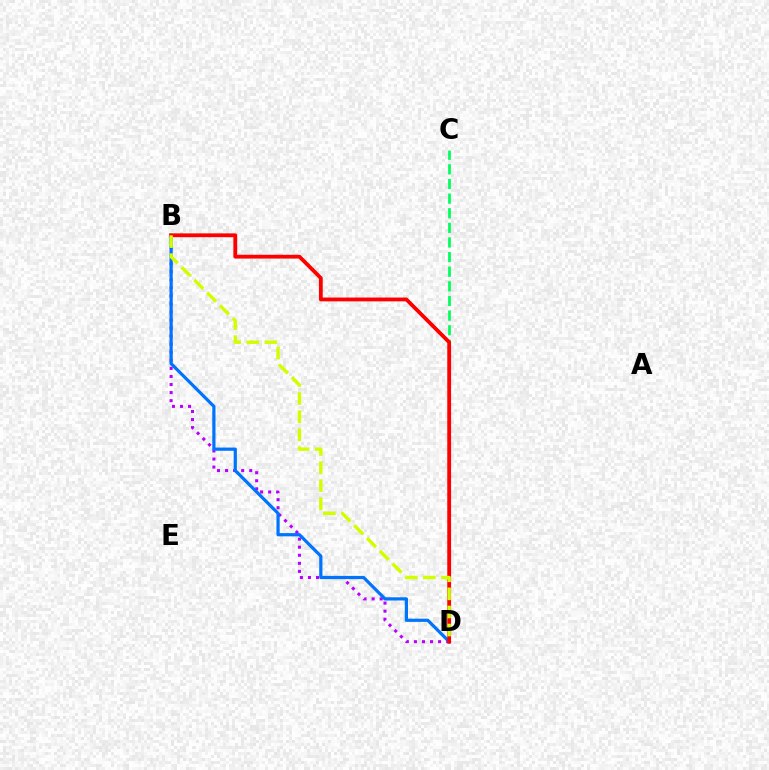{('B', 'D'): [{'color': '#b900ff', 'line_style': 'dotted', 'thickness': 2.19}, {'color': '#0074ff', 'line_style': 'solid', 'thickness': 2.31}, {'color': '#ff0000', 'line_style': 'solid', 'thickness': 2.74}, {'color': '#d1ff00', 'line_style': 'dashed', 'thickness': 2.46}], ('C', 'D'): [{'color': '#00ff5c', 'line_style': 'dashed', 'thickness': 1.99}]}